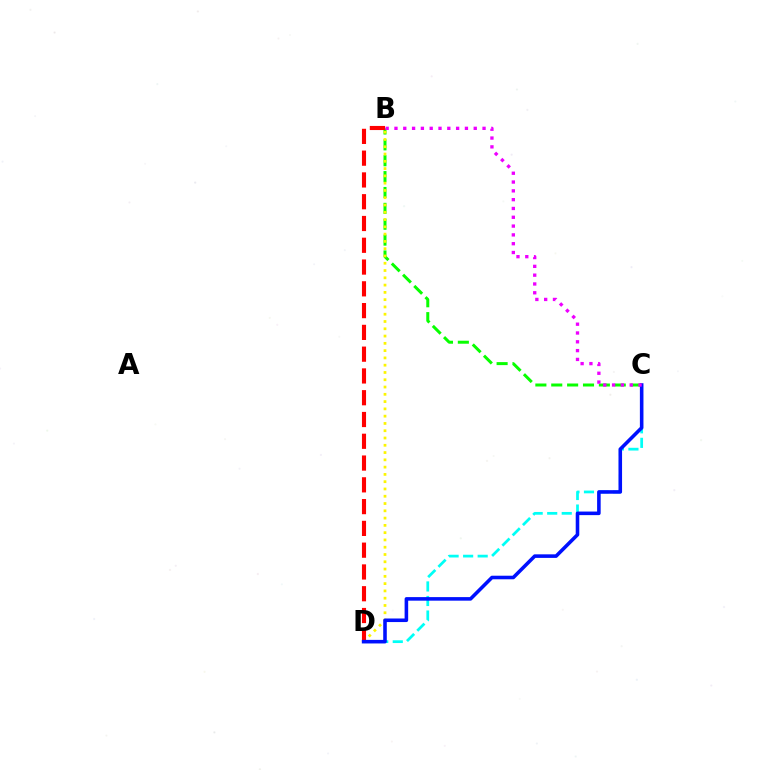{('B', 'C'): [{'color': '#08ff00', 'line_style': 'dashed', 'thickness': 2.16}, {'color': '#ee00ff', 'line_style': 'dotted', 'thickness': 2.39}], ('B', 'D'): [{'color': '#fcf500', 'line_style': 'dotted', 'thickness': 1.98}, {'color': '#ff0000', 'line_style': 'dashed', 'thickness': 2.96}], ('C', 'D'): [{'color': '#00fff6', 'line_style': 'dashed', 'thickness': 1.98}, {'color': '#0010ff', 'line_style': 'solid', 'thickness': 2.57}]}